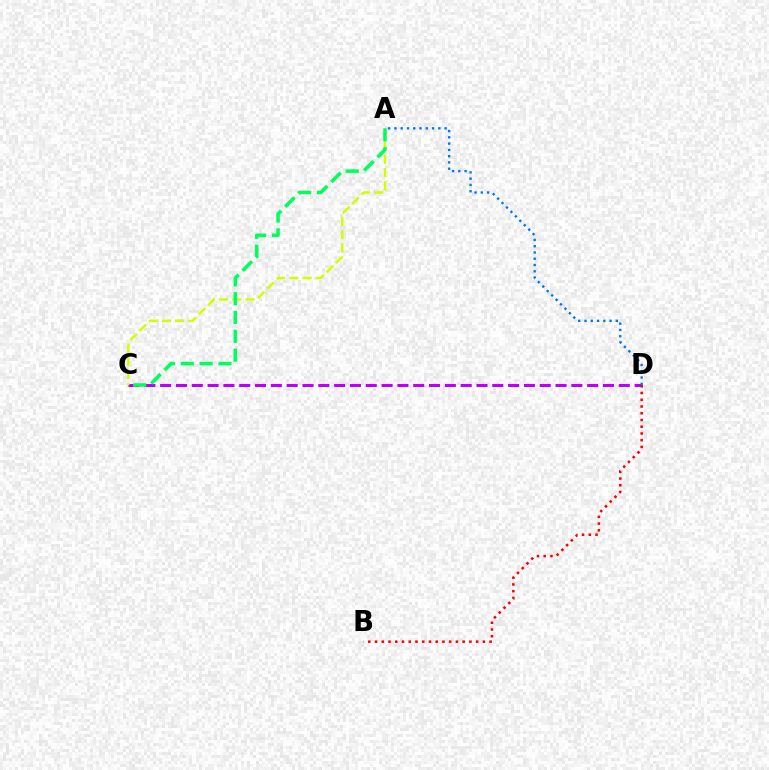{('C', 'D'): [{'color': '#b900ff', 'line_style': 'dashed', 'thickness': 2.15}], ('A', 'C'): [{'color': '#d1ff00', 'line_style': 'dashed', 'thickness': 1.79}, {'color': '#00ff5c', 'line_style': 'dashed', 'thickness': 2.56}], ('B', 'D'): [{'color': '#ff0000', 'line_style': 'dotted', 'thickness': 1.83}], ('A', 'D'): [{'color': '#0074ff', 'line_style': 'dotted', 'thickness': 1.7}]}